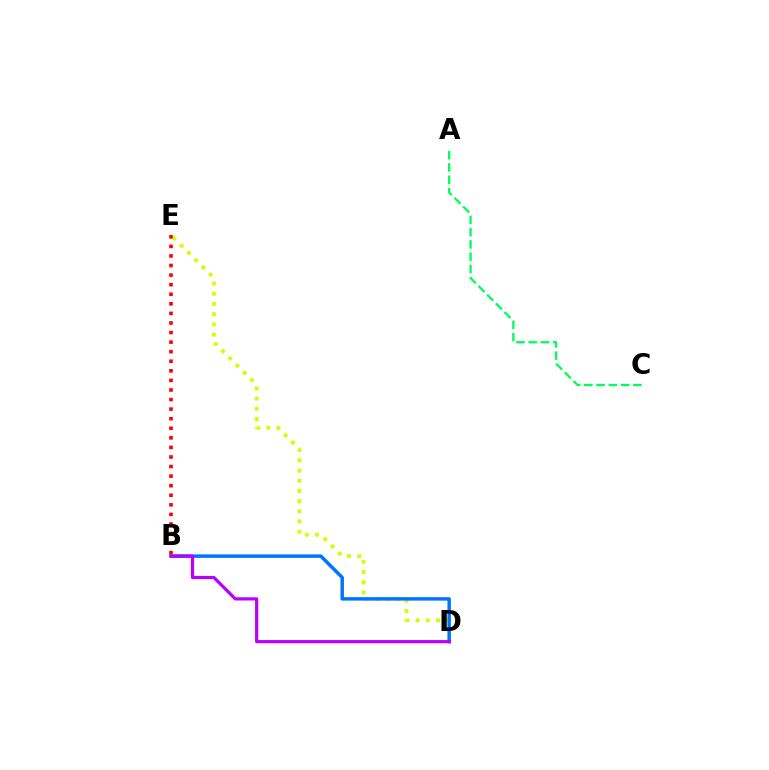{('D', 'E'): [{'color': '#d1ff00', 'line_style': 'dotted', 'thickness': 2.78}], ('A', 'C'): [{'color': '#00ff5c', 'line_style': 'dashed', 'thickness': 1.67}], ('B', 'D'): [{'color': '#0074ff', 'line_style': 'solid', 'thickness': 2.49}, {'color': '#b900ff', 'line_style': 'solid', 'thickness': 2.3}], ('B', 'E'): [{'color': '#ff0000', 'line_style': 'dotted', 'thickness': 2.6}]}